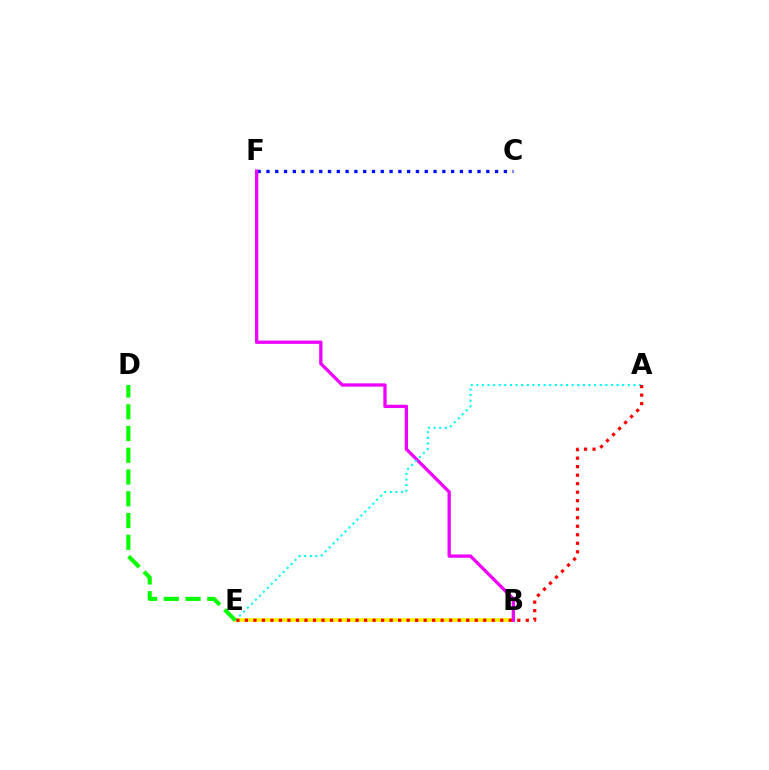{('B', 'E'): [{'color': '#fcf500', 'line_style': 'solid', 'thickness': 2.6}], ('C', 'F'): [{'color': '#0010ff', 'line_style': 'dotted', 'thickness': 2.39}], ('B', 'F'): [{'color': '#ee00ff', 'line_style': 'solid', 'thickness': 2.37}], ('A', 'E'): [{'color': '#00fff6', 'line_style': 'dotted', 'thickness': 1.52}, {'color': '#ff0000', 'line_style': 'dotted', 'thickness': 2.31}], ('D', 'E'): [{'color': '#08ff00', 'line_style': 'dashed', 'thickness': 2.96}]}